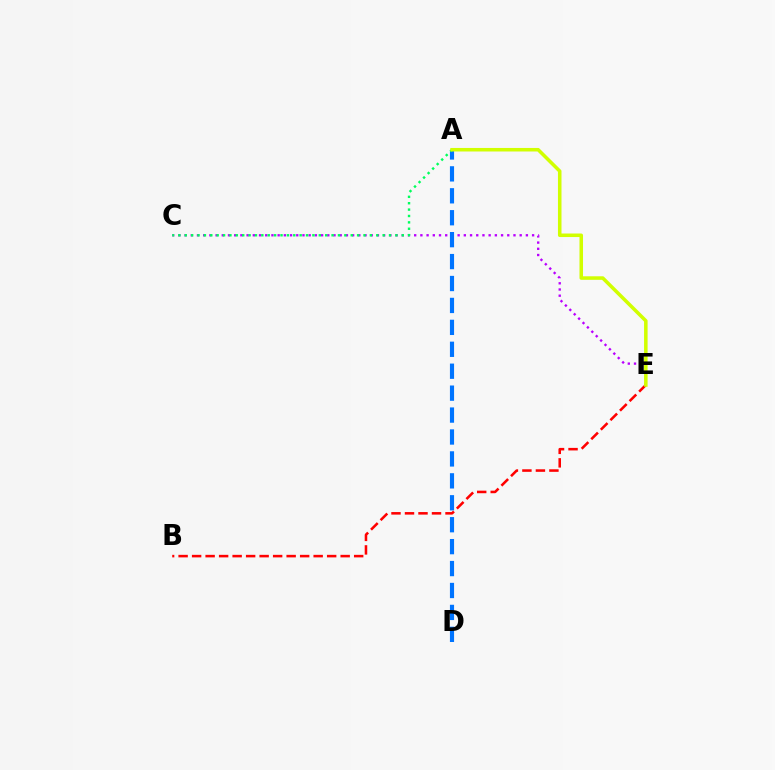{('C', 'E'): [{'color': '#b900ff', 'line_style': 'dotted', 'thickness': 1.69}], ('A', 'D'): [{'color': '#0074ff', 'line_style': 'dashed', 'thickness': 2.98}], ('A', 'C'): [{'color': '#00ff5c', 'line_style': 'dotted', 'thickness': 1.73}], ('B', 'E'): [{'color': '#ff0000', 'line_style': 'dashed', 'thickness': 1.83}], ('A', 'E'): [{'color': '#d1ff00', 'line_style': 'solid', 'thickness': 2.54}]}